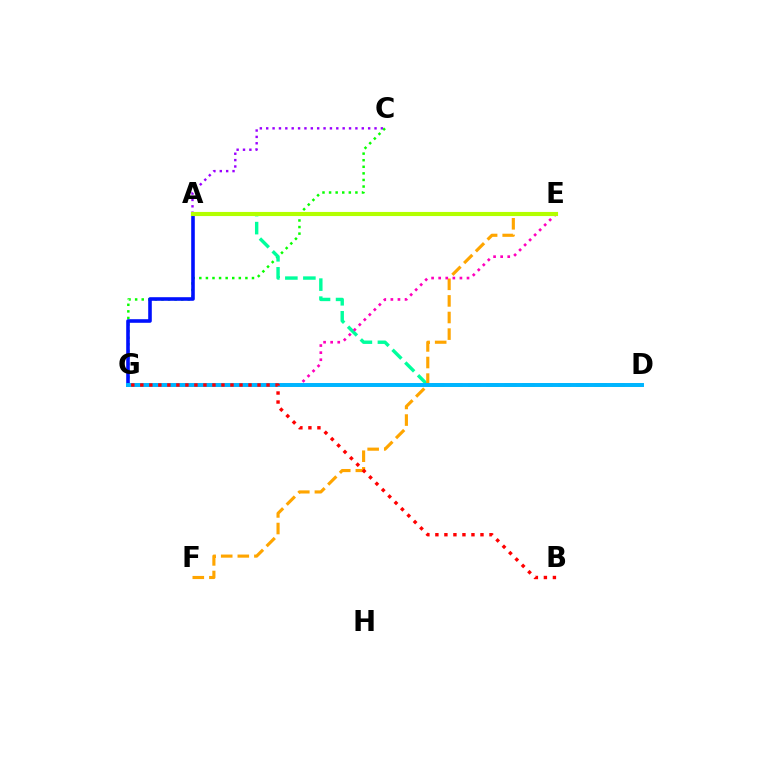{('A', 'C'): [{'color': '#9b00ff', 'line_style': 'dotted', 'thickness': 1.73}], ('C', 'G'): [{'color': '#08ff00', 'line_style': 'dotted', 'thickness': 1.79}], ('A', 'D'): [{'color': '#00ff9d', 'line_style': 'dashed', 'thickness': 2.45}], ('E', 'F'): [{'color': '#ffa500', 'line_style': 'dashed', 'thickness': 2.26}], ('A', 'G'): [{'color': '#0010ff', 'line_style': 'solid', 'thickness': 2.59}], ('E', 'G'): [{'color': '#ff00bd', 'line_style': 'dotted', 'thickness': 1.92}], ('A', 'E'): [{'color': '#b3ff00', 'line_style': 'solid', 'thickness': 2.97}], ('D', 'G'): [{'color': '#00b5ff', 'line_style': 'solid', 'thickness': 2.85}], ('B', 'G'): [{'color': '#ff0000', 'line_style': 'dotted', 'thickness': 2.45}]}